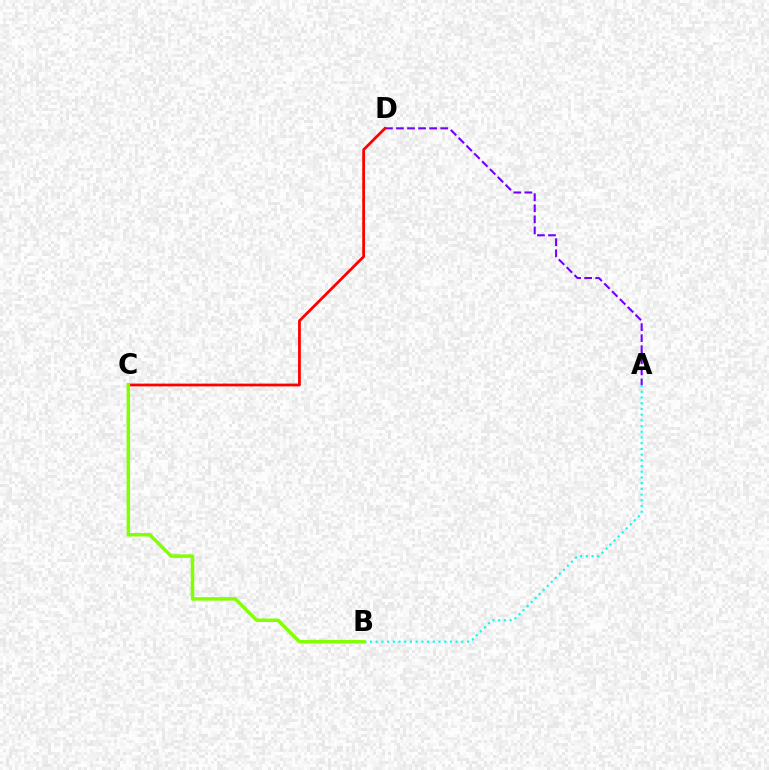{('A', 'B'): [{'color': '#00fff6', 'line_style': 'dotted', 'thickness': 1.55}], ('A', 'D'): [{'color': '#7200ff', 'line_style': 'dashed', 'thickness': 1.5}], ('C', 'D'): [{'color': '#ff0000', 'line_style': 'solid', 'thickness': 2.0}], ('B', 'C'): [{'color': '#84ff00', 'line_style': 'solid', 'thickness': 2.5}]}